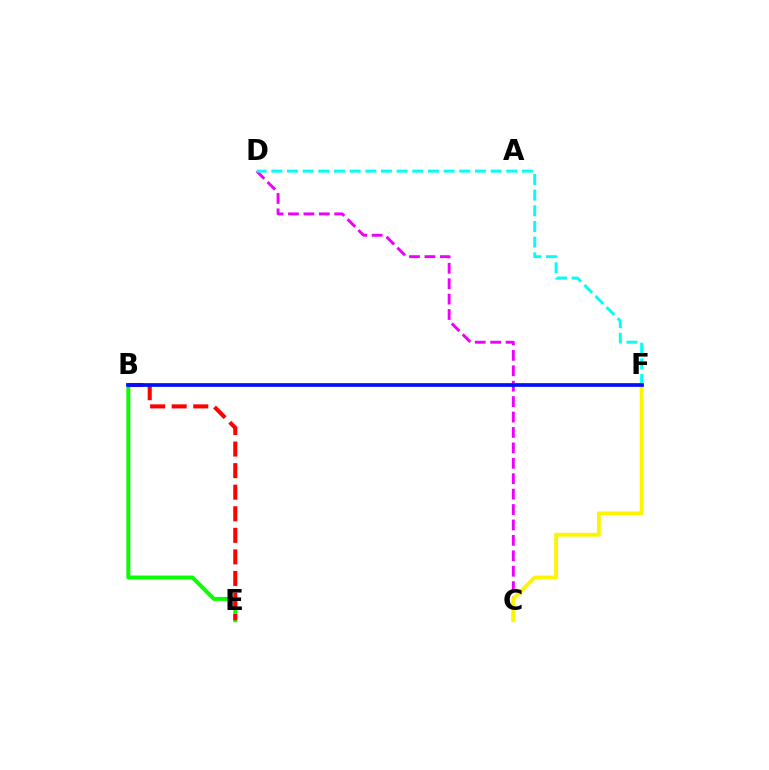{('C', 'D'): [{'color': '#ee00ff', 'line_style': 'dashed', 'thickness': 2.09}], ('D', 'F'): [{'color': '#00fff6', 'line_style': 'dashed', 'thickness': 2.13}], ('B', 'E'): [{'color': '#08ff00', 'line_style': 'solid', 'thickness': 2.85}, {'color': '#ff0000', 'line_style': 'dashed', 'thickness': 2.93}], ('C', 'F'): [{'color': '#fcf500', 'line_style': 'solid', 'thickness': 2.79}], ('B', 'F'): [{'color': '#0010ff', 'line_style': 'solid', 'thickness': 2.67}]}